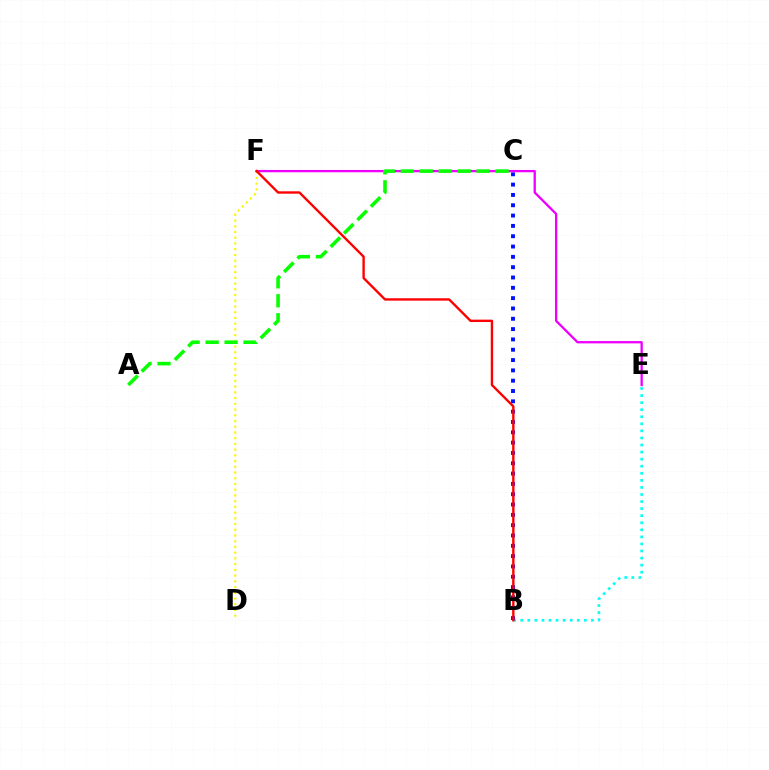{('B', 'E'): [{'color': '#00fff6', 'line_style': 'dotted', 'thickness': 1.92}], ('D', 'F'): [{'color': '#fcf500', 'line_style': 'dotted', 'thickness': 1.56}], ('B', 'C'): [{'color': '#0010ff', 'line_style': 'dotted', 'thickness': 2.8}], ('E', 'F'): [{'color': '#ee00ff', 'line_style': 'solid', 'thickness': 1.66}], ('A', 'C'): [{'color': '#08ff00', 'line_style': 'dashed', 'thickness': 2.58}], ('B', 'F'): [{'color': '#ff0000', 'line_style': 'solid', 'thickness': 1.71}]}